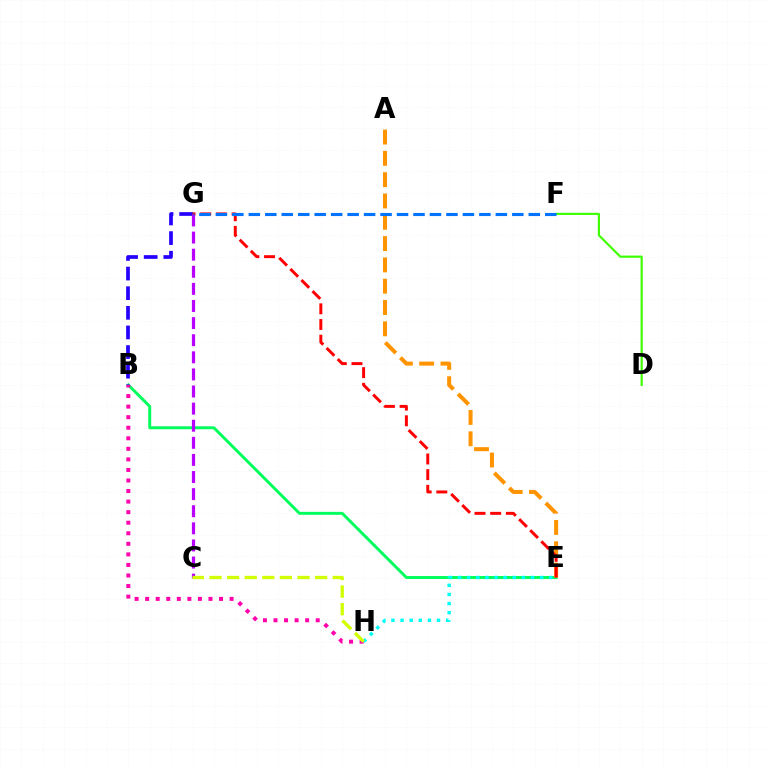{('B', 'E'): [{'color': '#00ff5c', 'line_style': 'solid', 'thickness': 2.12}], ('A', 'E'): [{'color': '#ff9400', 'line_style': 'dashed', 'thickness': 2.89}], ('D', 'F'): [{'color': '#3dff00', 'line_style': 'solid', 'thickness': 1.55}], ('B', 'G'): [{'color': '#2500ff', 'line_style': 'dashed', 'thickness': 2.67}], ('E', 'H'): [{'color': '#00fff6', 'line_style': 'dotted', 'thickness': 2.48}], ('E', 'G'): [{'color': '#ff0000', 'line_style': 'dashed', 'thickness': 2.13}], ('C', 'G'): [{'color': '#b900ff', 'line_style': 'dashed', 'thickness': 2.32}], ('F', 'G'): [{'color': '#0074ff', 'line_style': 'dashed', 'thickness': 2.24}], ('B', 'H'): [{'color': '#ff00ac', 'line_style': 'dotted', 'thickness': 2.87}], ('C', 'H'): [{'color': '#d1ff00', 'line_style': 'dashed', 'thickness': 2.39}]}